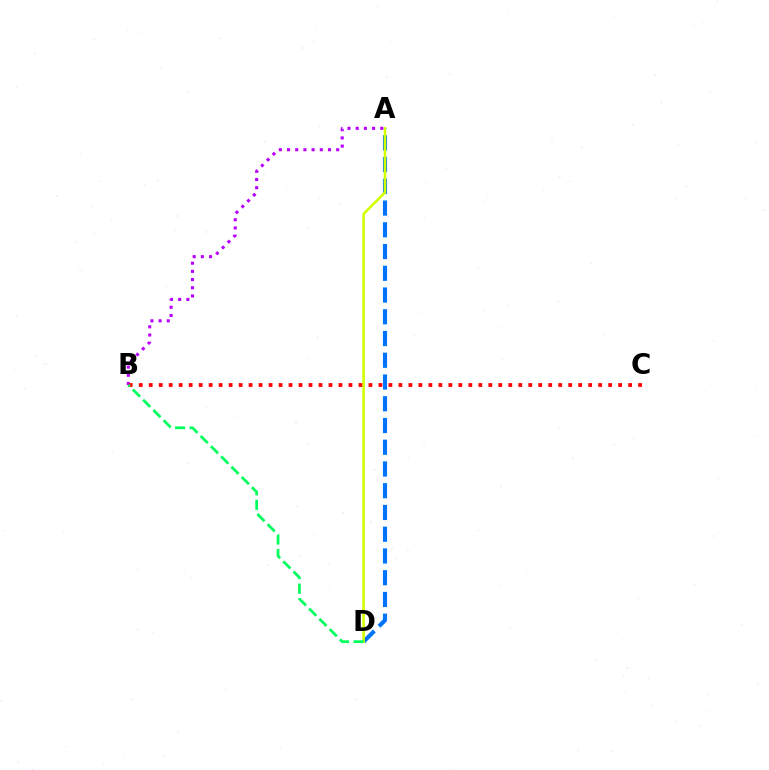{('A', 'D'): [{'color': '#0074ff', 'line_style': 'dashed', 'thickness': 2.95}, {'color': '#d1ff00', 'line_style': 'solid', 'thickness': 1.87}], ('A', 'B'): [{'color': '#b900ff', 'line_style': 'dotted', 'thickness': 2.22}], ('B', 'C'): [{'color': '#ff0000', 'line_style': 'dotted', 'thickness': 2.71}], ('B', 'D'): [{'color': '#00ff5c', 'line_style': 'dashed', 'thickness': 1.97}]}